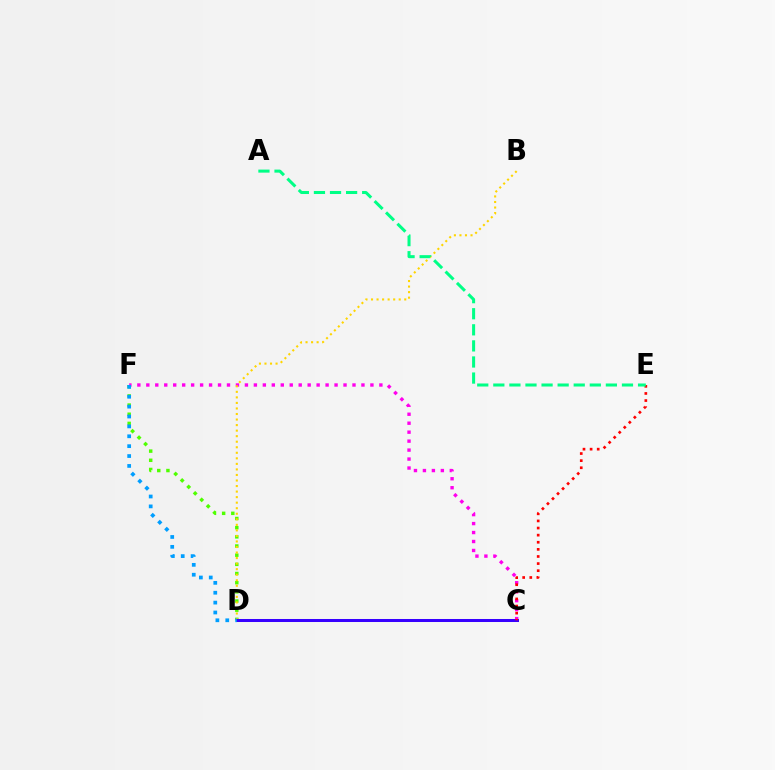{('C', 'F'): [{'color': '#ff00ed', 'line_style': 'dotted', 'thickness': 2.44}], ('D', 'F'): [{'color': '#4fff00', 'line_style': 'dotted', 'thickness': 2.49}, {'color': '#009eff', 'line_style': 'dotted', 'thickness': 2.69}], ('B', 'D'): [{'color': '#ffd500', 'line_style': 'dotted', 'thickness': 1.51}], ('C', 'D'): [{'color': '#3700ff', 'line_style': 'solid', 'thickness': 2.17}], ('C', 'E'): [{'color': '#ff0000', 'line_style': 'dotted', 'thickness': 1.93}], ('A', 'E'): [{'color': '#00ff86', 'line_style': 'dashed', 'thickness': 2.18}]}